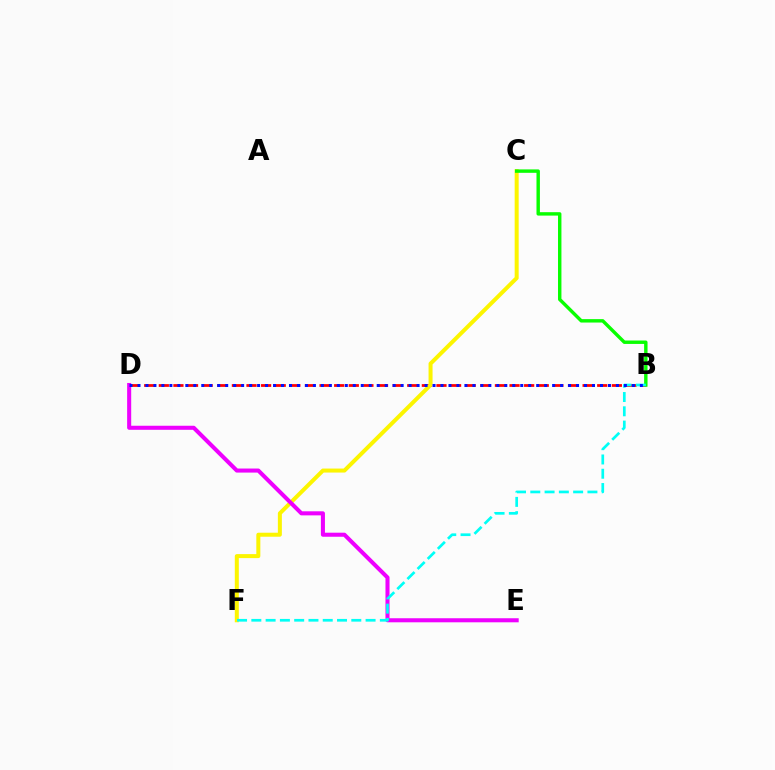{('B', 'D'): [{'color': '#ff0000', 'line_style': 'dashed', 'thickness': 1.99}, {'color': '#0010ff', 'line_style': 'dotted', 'thickness': 2.17}], ('C', 'F'): [{'color': '#fcf500', 'line_style': 'solid', 'thickness': 2.88}], ('D', 'E'): [{'color': '#ee00ff', 'line_style': 'solid', 'thickness': 2.92}], ('B', 'C'): [{'color': '#08ff00', 'line_style': 'solid', 'thickness': 2.46}], ('B', 'F'): [{'color': '#00fff6', 'line_style': 'dashed', 'thickness': 1.94}]}